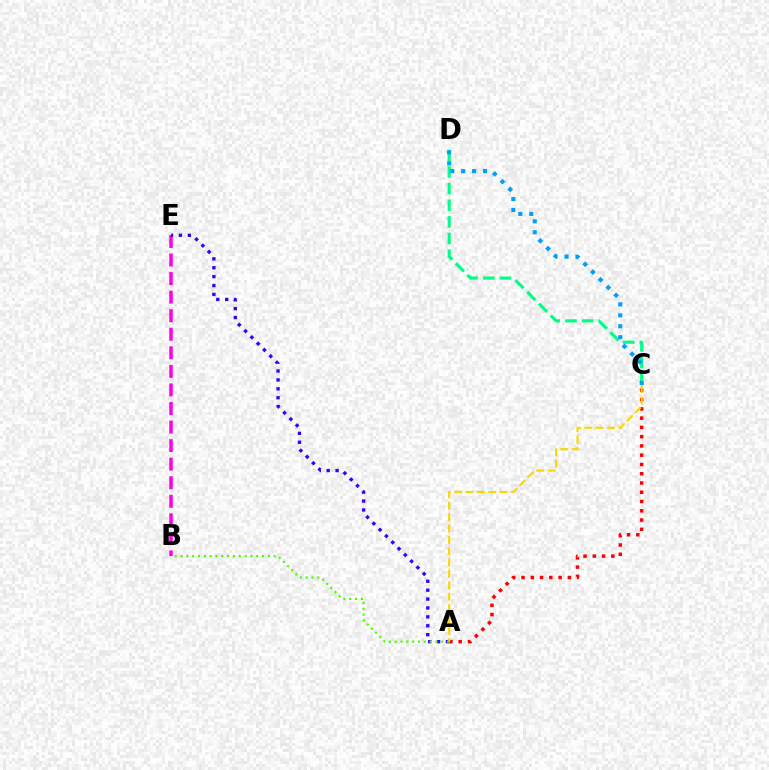{('C', 'D'): [{'color': '#00ff86', 'line_style': 'dashed', 'thickness': 2.26}, {'color': '#009eff', 'line_style': 'dotted', 'thickness': 2.97}], ('B', 'E'): [{'color': '#ff00ed', 'line_style': 'dashed', 'thickness': 2.52}], ('A', 'E'): [{'color': '#3700ff', 'line_style': 'dotted', 'thickness': 2.42}], ('A', 'C'): [{'color': '#ff0000', 'line_style': 'dotted', 'thickness': 2.52}, {'color': '#ffd500', 'line_style': 'dashed', 'thickness': 1.54}], ('A', 'B'): [{'color': '#4fff00', 'line_style': 'dotted', 'thickness': 1.58}]}